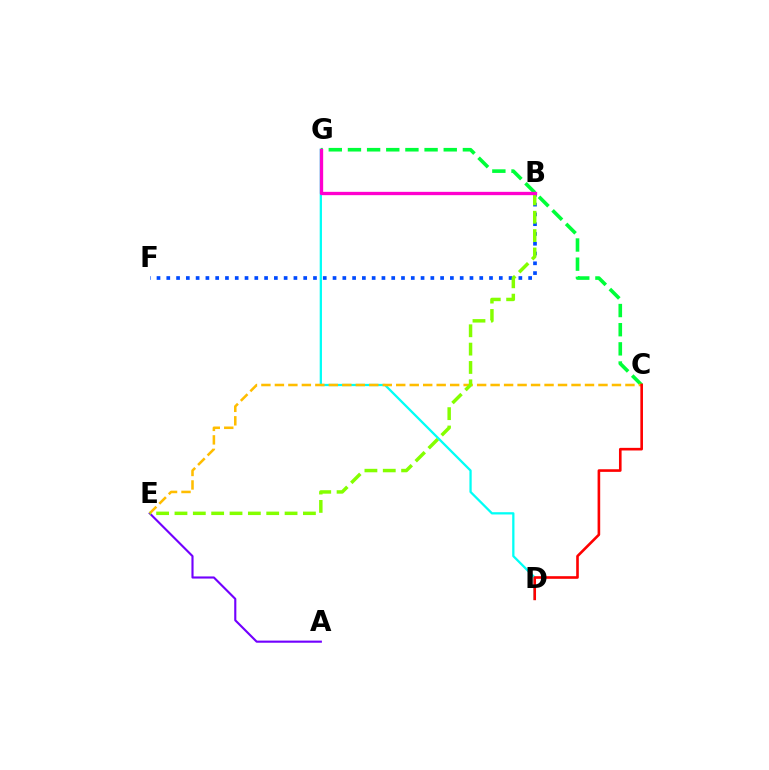{('D', 'G'): [{'color': '#00fff6', 'line_style': 'solid', 'thickness': 1.64}], ('A', 'E'): [{'color': '#7200ff', 'line_style': 'solid', 'thickness': 1.53}], ('C', 'G'): [{'color': '#00ff39', 'line_style': 'dashed', 'thickness': 2.6}], ('C', 'E'): [{'color': '#ffbd00', 'line_style': 'dashed', 'thickness': 1.83}], ('C', 'D'): [{'color': '#ff0000', 'line_style': 'solid', 'thickness': 1.89}], ('B', 'F'): [{'color': '#004bff', 'line_style': 'dotted', 'thickness': 2.66}], ('B', 'E'): [{'color': '#84ff00', 'line_style': 'dashed', 'thickness': 2.49}], ('B', 'G'): [{'color': '#ff00cf', 'line_style': 'solid', 'thickness': 2.39}]}